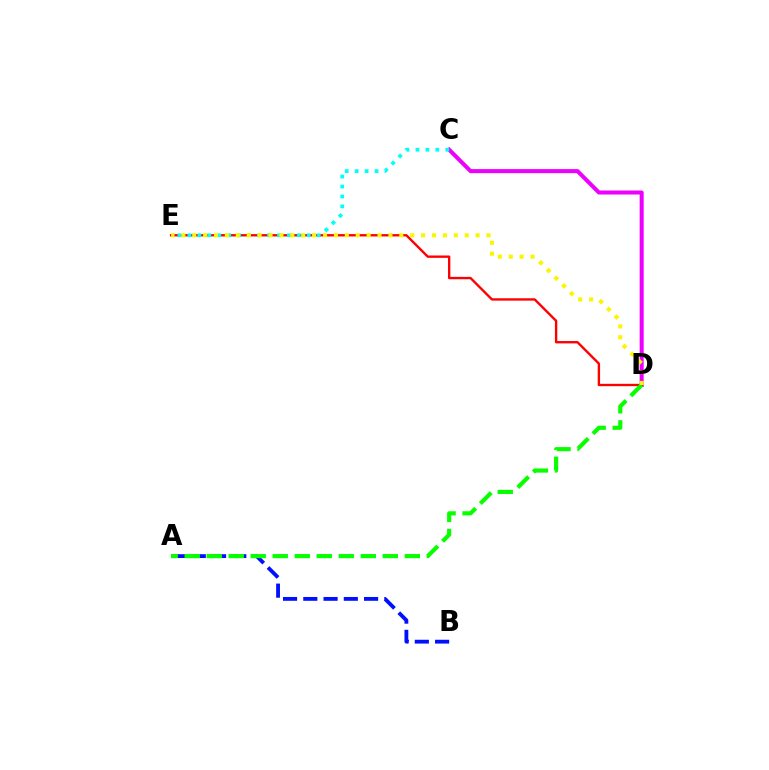{('C', 'D'): [{'color': '#ee00ff', 'line_style': 'solid', 'thickness': 2.9}], ('A', 'B'): [{'color': '#0010ff', 'line_style': 'dashed', 'thickness': 2.75}], ('D', 'E'): [{'color': '#ff0000', 'line_style': 'solid', 'thickness': 1.7}, {'color': '#fcf500', 'line_style': 'dotted', 'thickness': 2.96}], ('A', 'D'): [{'color': '#08ff00', 'line_style': 'dashed', 'thickness': 2.99}], ('C', 'E'): [{'color': '#00fff6', 'line_style': 'dotted', 'thickness': 2.7}]}